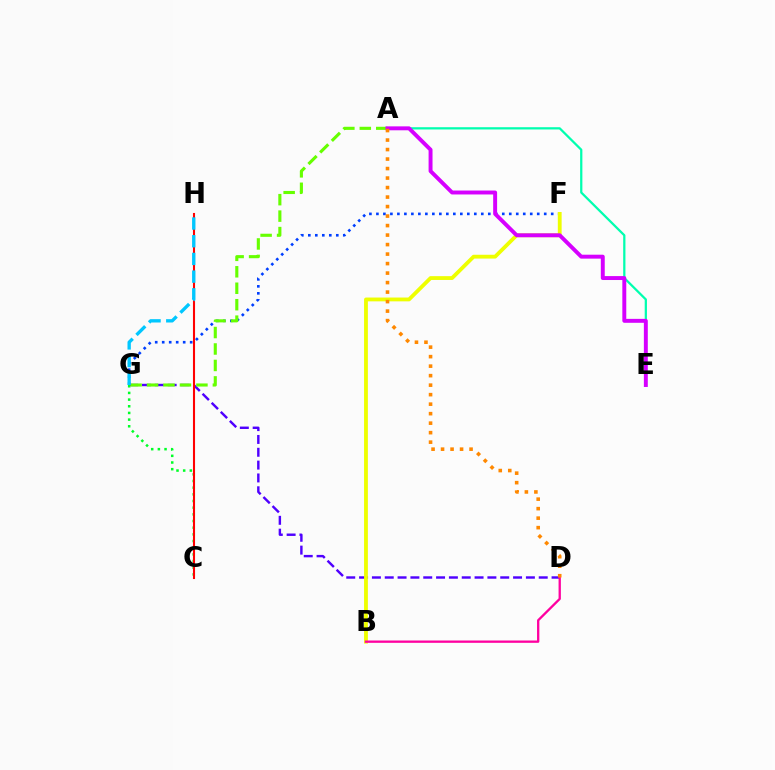{('F', 'G'): [{'color': '#003fff', 'line_style': 'dotted', 'thickness': 1.9}], ('D', 'G'): [{'color': '#4f00ff', 'line_style': 'dashed', 'thickness': 1.74}], ('C', 'G'): [{'color': '#00ff27', 'line_style': 'dotted', 'thickness': 1.81}], ('A', 'G'): [{'color': '#66ff00', 'line_style': 'dashed', 'thickness': 2.24}], ('C', 'H'): [{'color': '#ff0000', 'line_style': 'solid', 'thickness': 1.5}], ('G', 'H'): [{'color': '#00c7ff', 'line_style': 'dashed', 'thickness': 2.4}], ('B', 'F'): [{'color': '#eeff00', 'line_style': 'solid', 'thickness': 2.74}], ('A', 'E'): [{'color': '#00ffaf', 'line_style': 'solid', 'thickness': 1.62}, {'color': '#d600ff', 'line_style': 'solid', 'thickness': 2.83}], ('B', 'D'): [{'color': '#ff00a0', 'line_style': 'solid', 'thickness': 1.67}], ('A', 'D'): [{'color': '#ff8800', 'line_style': 'dotted', 'thickness': 2.58}]}